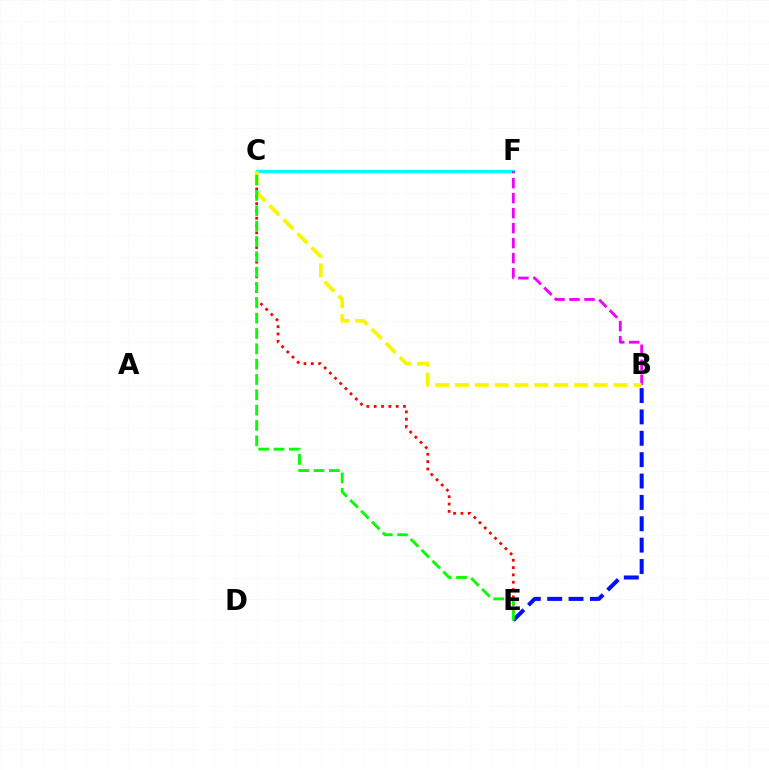{('C', 'F'): [{'color': '#00fff6', 'line_style': 'solid', 'thickness': 2.41}], ('B', 'F'): [{'color': '#ee00ff', 'line_style': 'dashed', 'thickness': 2.04}], ('C', 'E'): [{'color': '#ff0000', 'line_style': 'dotted', 'thickness': 1.99}, {'color': '#08ff00', 'line_style': 'dashed', 'thickness': 2.08}], ('B', 'C'): [{'color': '#fcf500', 'line_style': 'dashed', 'thickness': 2.69}], ('B', 'E'): [{'color': '#0010ff', 'line_style': 'dashed', 'thickness': 2.9}]}